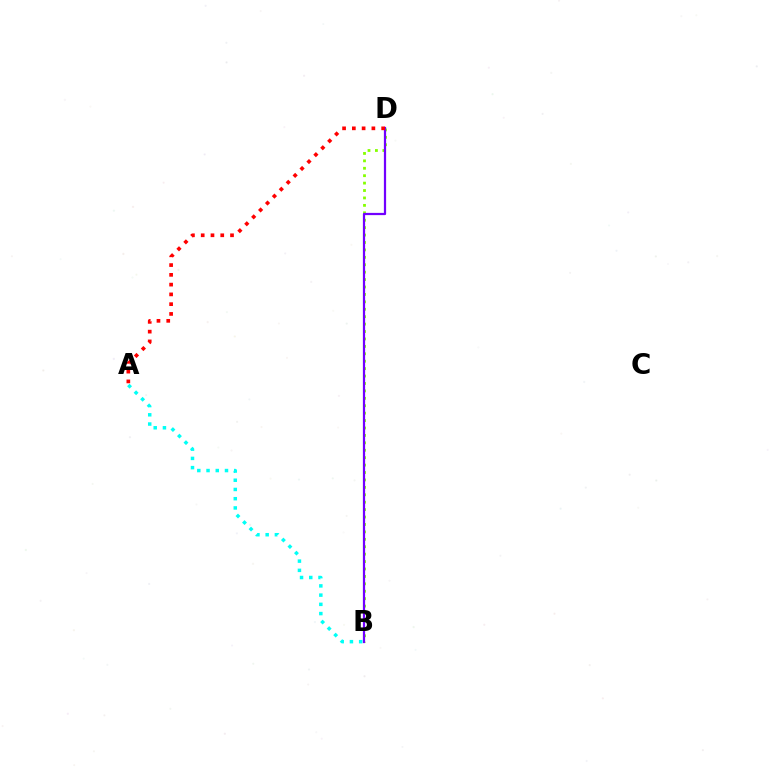{('A', 'B'): [{'color': '#00fff6', 'line_style': 'dotted', 'thickness': 2.51}], ('B', 'D'): [{'color': '#84ff00', 'line_style': 'dotted', 'thickness': 2.02}, {'color': '#7200ff', 'line_style': 'solid', 'thickness': 1.6}], ('A', 'D'): [{'color': '#ff0000', 'line_style': 'dotted', 'thickness': 2.65}]}